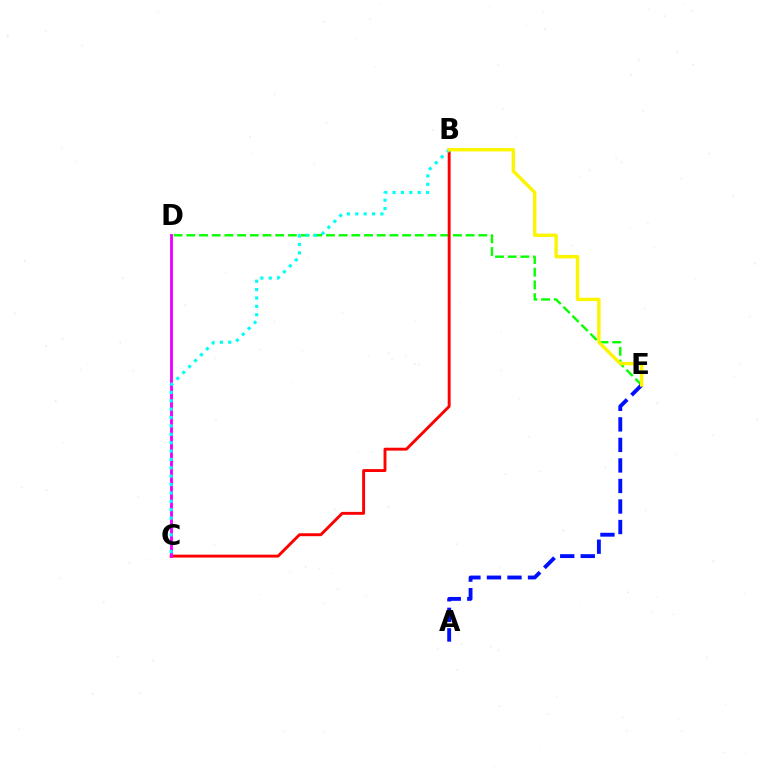{('D', 'E'): [{'color': '#08ff00', 'line_style': 'dashed', 'thickness': 1.72}], ('B', 'C'): [{'color': '#ff0000', 'line_style': 'solid', 'thickness': 2.09}, {'color': '#00fff6', 'line_style': 'dotted', 'thickness': 2.28}], ('A', 'E'): [{'color': '#0010ff', 'line_style': 'dashed', 'thickness': 2.79}], ('C', 'D'): [{'color': '#ee00ff', 'line_style': 'solid', 'thickness': 2.06}], ('B', 'E'): [{'color': '#fcf500', 'line_style': 'solid', 'thickness': 2.45}]}